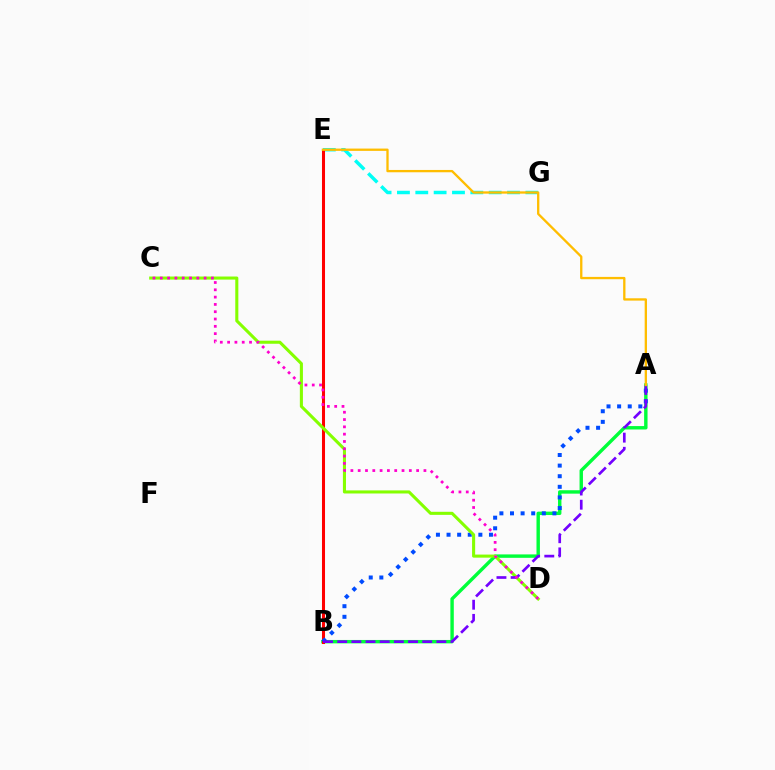{('A', 'B'): [{'color': '#00ff39', 'line_style': 'solid', 'thickness': 2.45}, {'color': '#004bff', 'line_style': 'dotted', 'thickness': 2.88}, {'color': '#7200ff', 'line_style': 'dashed', 'thickness': 1.92}], ('E', 'G'): [{'color': '#00fff6', 'line_style': 'dashed', 'thickness': 2.49}], ('B', 'E'): [{'color': '#ff0000', 'line_style': 'solid', 'thickness': 2.19}], ('C', 'D'): [{'color': '#84ff00', 'line_style': 'solid', 'thickness': 2.21}, {'color': '#ff00cf', 'line_style': 'dotted', 'thickness': 1.98}], ('A', 'E'): [{'color': '#ffbd00', 'line_style': 'solid', 'thickness': 1.67}]}